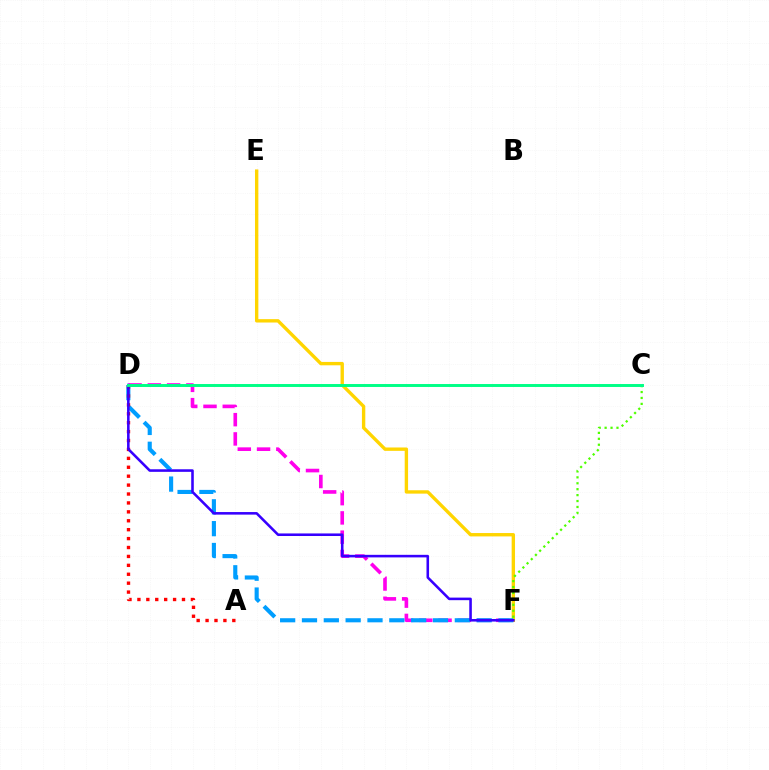{('D', 'F'): [{'color': '#ff00ed', 'line_style': 'dashed', 'thickness': 2.62}, {'color': '#009eff', 'line_style': 'dashed', 'thickness': 2.97}, {'color': '#3700ff', 'line_style': 'solid', 'thickness': 1.85}], ('E', 'F'): [{'color': '#ffd500', 'line_style': 'solid', 'thickness': 2.43}], ('A', 'D'): [{'color': '#ff0000', 'line_style': 'dotted', 'thickness': 2.42}], ('C', 'F'): [{'color': '#4fff00', 'line_style': 'dotted', 'thickness': 1.61}], ('C', 'D'): [{'color': '#00ff86', 'line_style': 'solid', 'thickness': 2.12}]}